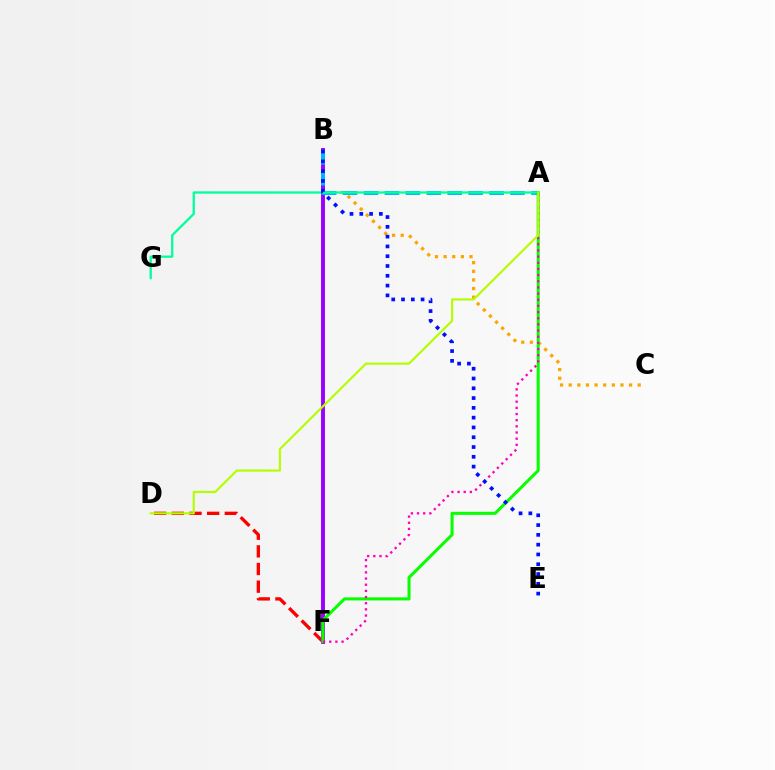{('D', 'F'): [{'color': '#ff0000', 'line_style': 'dashed', 'thickness': 2.4}], ('B', 'C'): [{'color': '#ffa500', 'line_style': 'dotted', 'thickness': 2.34}], ('B', 'F'): [{'color': '#9b00ff', 'line_style': 'solid', 'thickness': 2.81}], ('A', 'B'): [{'color': '#00b5ff', 'line_style': 'dashed', 'thickness': 2.84}], ('A', 'G'): [{'color': '#00ff9d', 'line_style': 'solid', 'thickness': 1.64}], ('A', 'F'): [{'color': '#08ff00', 'line_style': 'solid', 'thickness': 2.19}, {'color': '#ff00bd', 'line_style': 'dotted', 'thickness': 1.67}], ('B', 'E'): [{'color': '#0010ff', 'line_style': 'dotted', 'thickness': 2.66}], ('A', 'D'): [{'color': '#b3ff00', 'line_style': 'solid', 'thickness': 1.55}]}